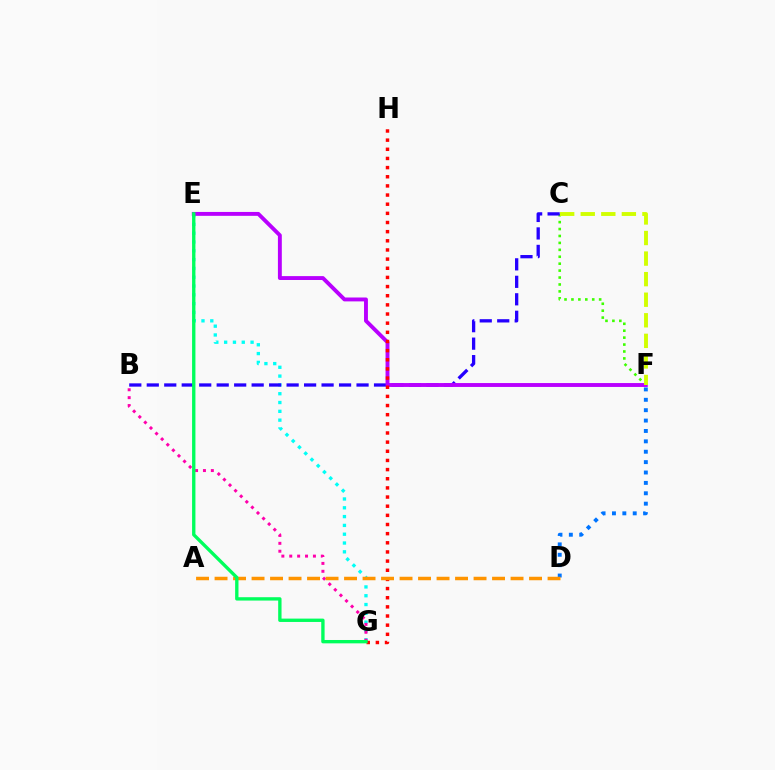{('E', 'G'): [{'color': '#00fff6', 'line_style': 'dotted', 'thickness': 2.39}, {'color': '#00ff5c', 'line_style': 'solid', 'thickness': 2.41}], ('C', 'F'): [{'color': '#3dff00', 'line_style': 'dotted', 'thickness': 1.88}, {'color': '#d1ff00', 'line_style': 'dashed', 'thickness': 2.79}], ('B', 'C'): [{'color': '#2500ff', 'line_style': 'dashed', 'thickness': 2.37}], ('E', 'F'): [{'color': '#b900ff', 'line_style': 'solid', 'thickness': 2.8}], ('D', 'F'): [{'color': '#0074ff', 'line_style': 'dotted', 'thickness': 2.82}], ('B', 'G'): [{'color': '#ff00ac', 'line_style': 'dotted', 'thickness': 2.14}], ('G', 'H'): [{'color': '#ff0000', 'line_style': 'dotted', 'thickness': 2.49}], ('A', 'D'): [{'color': '#ff9400', 'line_style': 'dashed', 'thickness': 2.51}]}